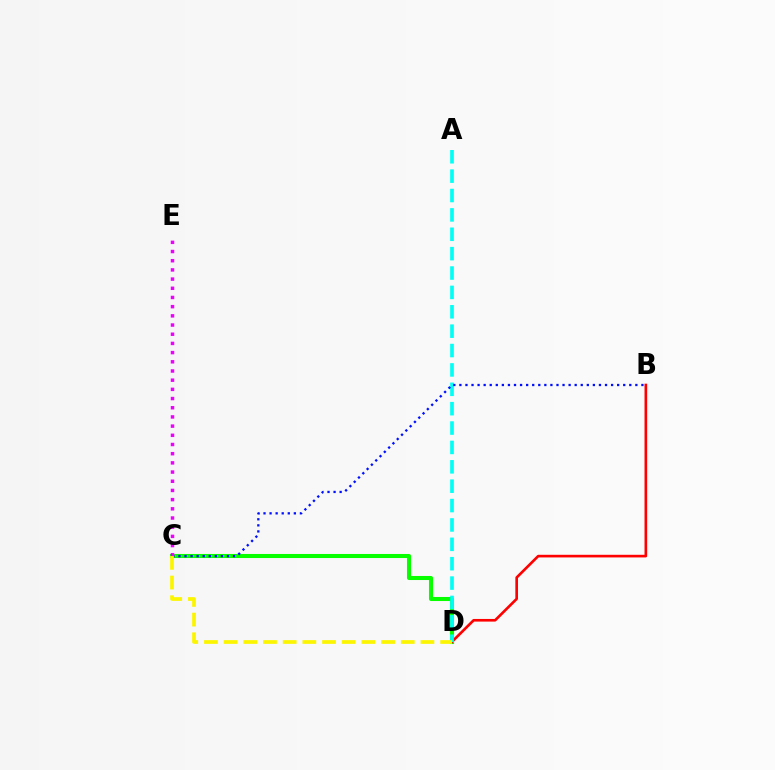{('C', 'D'): [{'color': '#08ff00', 'line_style': 'solid', 'thickness': 2.92}, {'color': '#fcf500', 'line_style': 'dashed', 'thickness': 2.67}], ('B', 'D'): [{'color': '#ff0000', 'line_style': 'solid', 'thickness': 1.9}], ('A', 'D'): [{'color': '#00fff6', 'line_style': 'dashed', 'thickness': 2.63}], ('B', 'C'): [{'color': '#0010ff', 'line_style': 'dotted', 'thickness': 1.65}], ('C', 'E'): [{'color': '#ee00ff', 'line_style': 'dotted', 'thickness': 2.5}]}